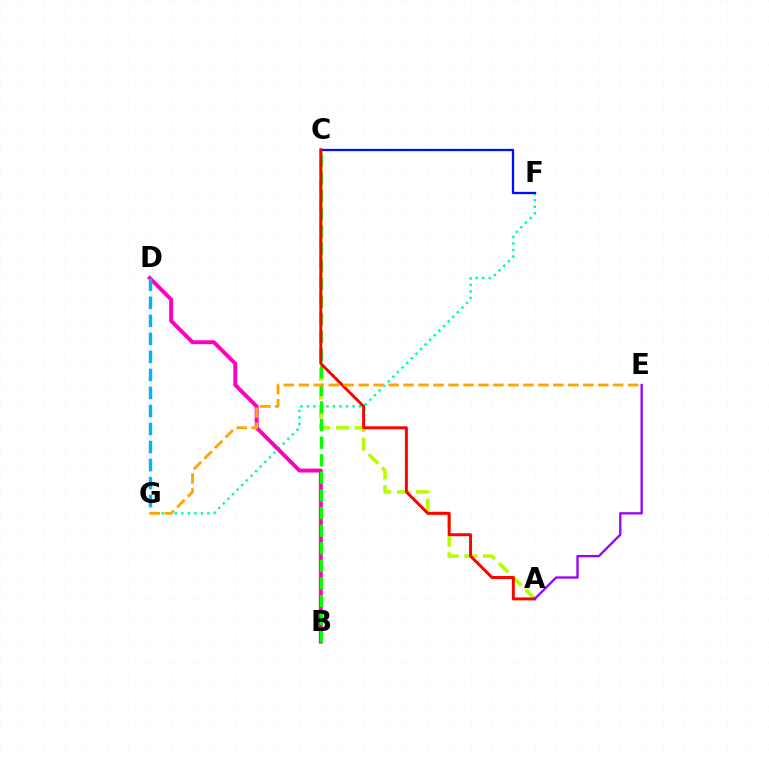{('F', 'G'): [{'color': '#00ff9d', 'line_style': 'dotted', 'thickness': 1.77}], ('A', 'C'): [{'color': '#b3ff00', 'line_style': 'dashed', 'thickness': 2.55}, {'color': '#ff0000', 'line_style': 'solid', 'thickness': 2.12}], ('B', 'D'): [{'color': '#ff00bd', 'line_style': 'solid', 'thickness': 2.82}], ('B', 'C'): [{'color': '#08ff00', 'line_style': 'dashed', 'thickness': 2.39}], ('C', 'F'): [{'color': '#0010ff', 'line_style': 'solid', 'thickness': 1.64}], ('D', 'G'): [{'color': '#00b5ff', 'line_style': 'dashed', 'thickness': 2.45}], ('A', 'E'): [{'color': '#9b00ff', 'line_style': 'solid', 'thickness': 1.66}], ('E', 'G'): [{'color': '#ffa500', 'line_style': 'dashed', 'thickness': 2.03}]}